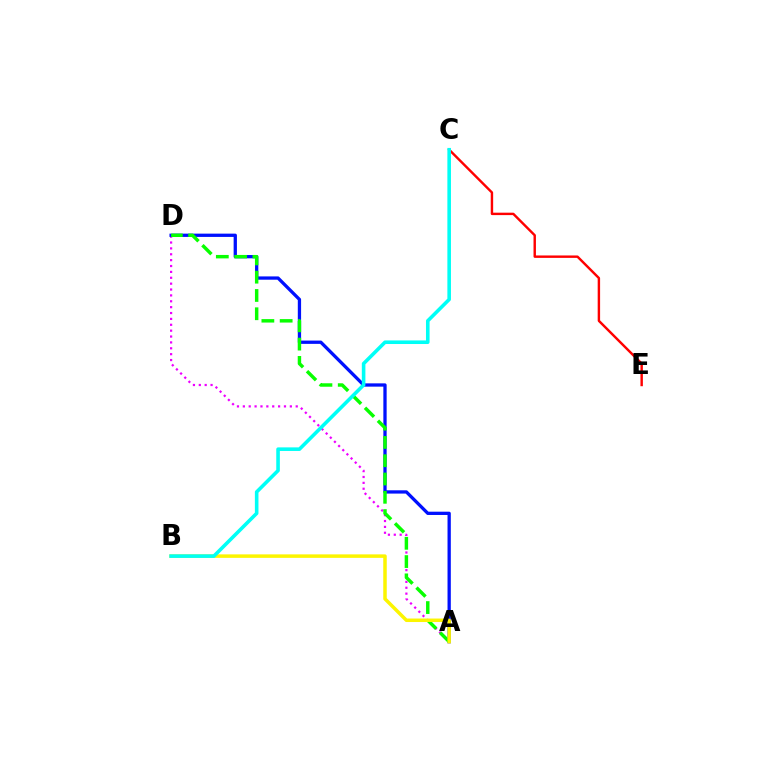{('A', 'D'): [{'color': '#ee00ff', 'line_style': 'dotted', 'thickness': 1.6}, {'color': '#0010ff', 'line_style': 'solid', 'thickness': 2.37}, {'color': '#08ff00', 'line_style': 'dashed', 'thickness': 2.48}], ('C', 'E'): [{'color': '#ff0000', 'line_style': 'solid', 'thickness': 1.74}], ('A', 'B'): [{'color': '#fcf500', 'line_style': 'solid', 'thickness': 2.51}], ('B', 'C'): [{'color': '#00fff6', 'line_style': 'solid', 'thickness': 2.58}]}